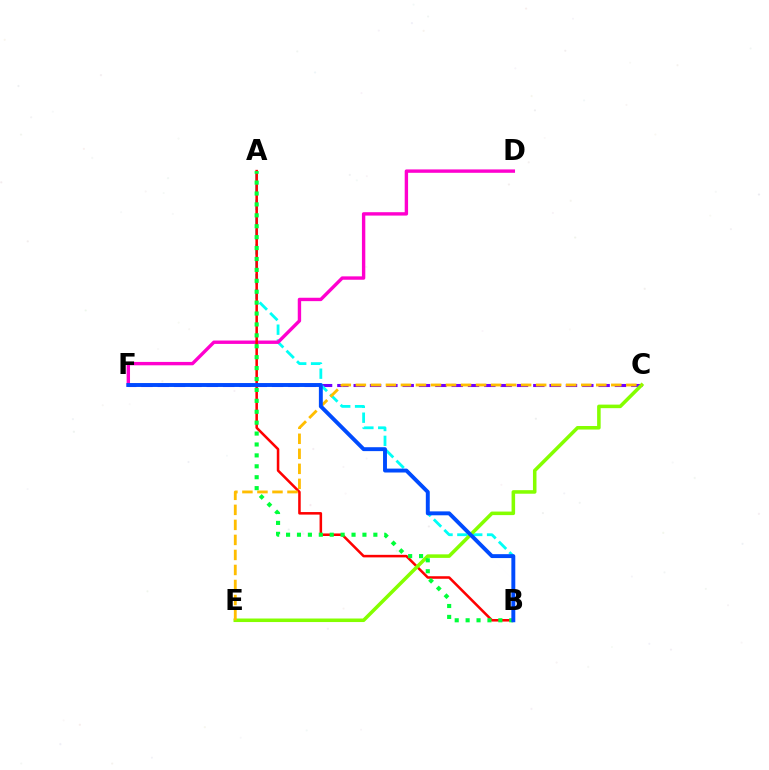{('C', 'F'): [{'color': '#7200ff', 'line_style': 'dashed', 'thickness': 2.22}], ('A', 'B'): [{'color': '#00fff6', 'line_style': 'dashed', 'thickness': 2.02}, {'color': '#ff0000', 'line_style': 'solid', 'thickness': 1.83}, {'color': '#00ff39', 'line_style': 'dotted', 'thickness': 2.96}], ('D', 'F'): [{'color': '#ff00cf', 'line_style': 'solid', 'thickness': 2.44}], ('C', 'E'): [{'color': '#84ff00', 'line_style': 'solid', 'thickness': 2.55}, {'color': '#ffbd00', 'line_style': 'dashed', 'thickness': 2.04}], ('B', 'F'): [{'color': '#004bff', 'line_style': 'solid', 'thickness': 2.81}]}